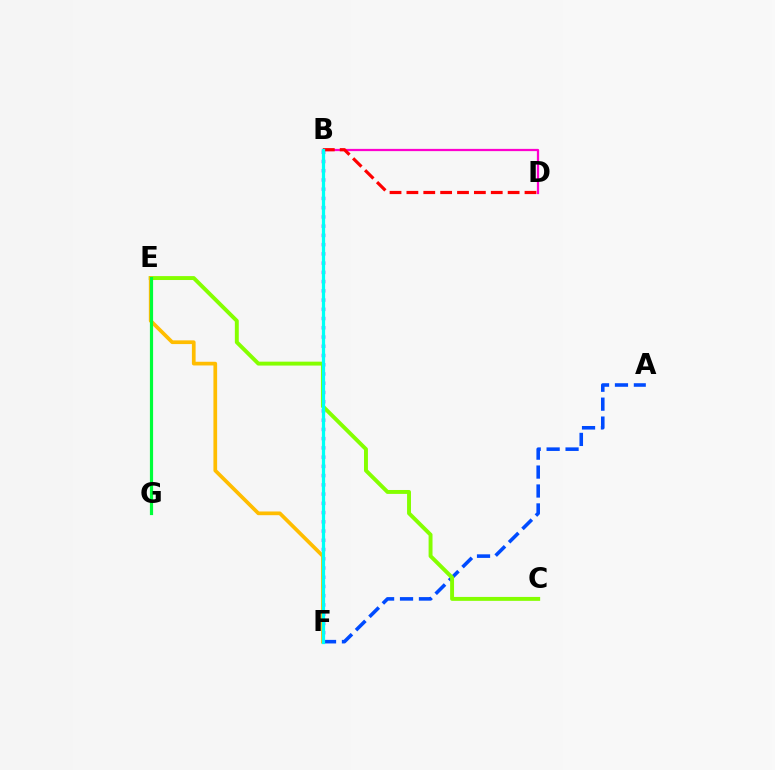{('A', 'F'): [{'color': '#004bff', 'line_style': 'dashed', 'thickness': 2.57}], ('B', 'F'): [{'color': '#7200ff', 'line_style': 'dotted', 'thickness': 2.51}, {'color': '#00fff6', 'line_style': 'solid', 'thickness': 2.34}], ('B', 'D'): [{'color': '#ff00cf', 'line_style': 'solid', 'thickness': 1.61}, {'color': '#ff0000', 'line_style': 'dashed', 'thickness': 2.29}], ('C', 'E'): [{'color': '#84ff00', 'line_style': 'solid', 'thickness': 2.82}], ('E', 'F'): [{'color': '#ffbd00', 'line_style': 'solid', 'thickness': 2.67}], ('E', 'G'): [{'color': '#00ff39', 'line_style': 'solid', 'thickness': 2.29}]}